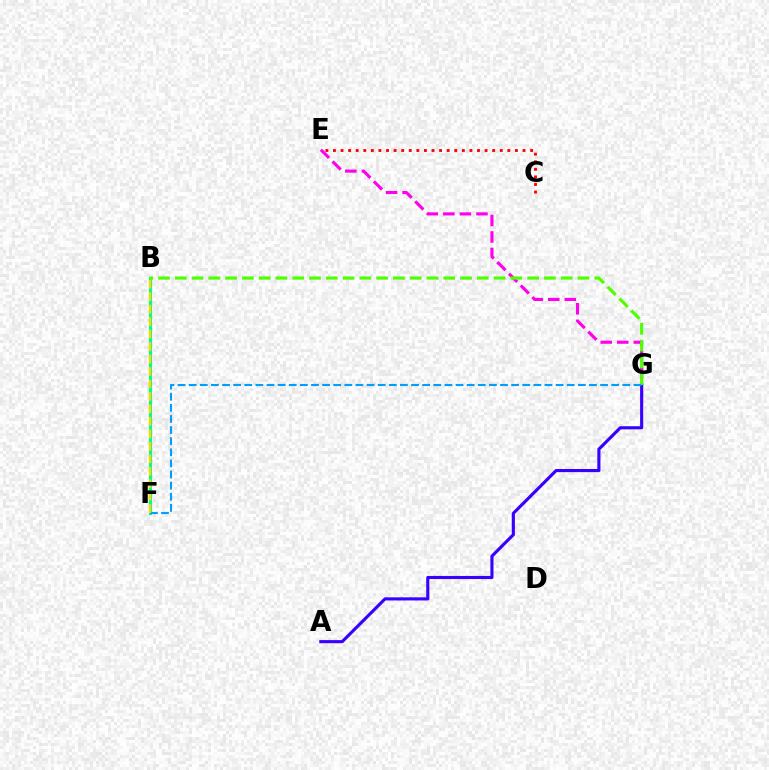{('B', 'F'): [{'color': '#00ff86', 'line_style': 'solid', 'thickness': 2.26}, {'color': '#ffd500', 'line_style': 'dashed', 'thickness': 1.69}], ('C', 'E'): [{'color': '#ff0000', 'line_style': 'dotted', 'thickness': 2.06}], ('A', 'G'): [{'color': '#3700ff', 'line_style': 'solid', 'thickness': 2.25}], ('E', 'G'): [{'color': '#ff00ed', 'line_style': 'dashed', 'thickness': 2.25}], ('B', 'G'): [{'color': '#4fff00', 'line_style': 'dashed', 'thickness': 2.28}], ('F', 'G'): [{'color': '#009eff', 'line_style': 'dashed', 'thickness': 1.51}]}